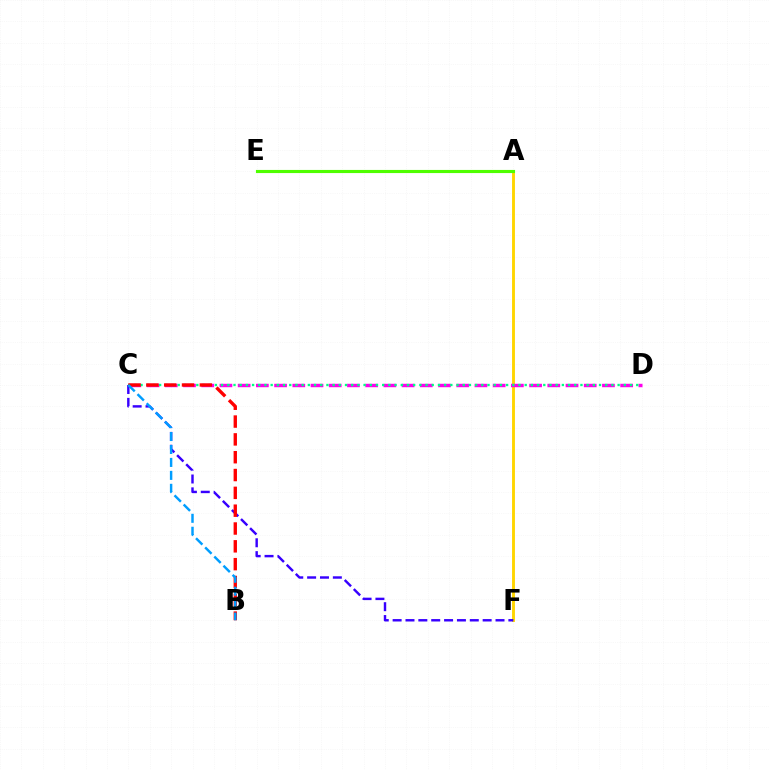{('A', 'F'): [{'color': '#ffd500', 'line_style': 'solid', 'thickness': 2.09}], ('A', 'E'): [{'color': '#4fff00', 'line_style': 'solid', 'thickness': 2.26}], ('C', 'D'): [{'color': '#ff00ed', 'line_style': 'dashed', 'thickness': 2.47}, {'color': '#00ff86', 'line_style': 'dotted', 'thickness': 1.68}], ('C', 'F'): [{'color': '#3700ff', 'line_style': 'dashed', 'thickness': 1.75}], ('B', 'C'): [{'color': '#ff0000', 'line_style': 'dashed', 'thickness': 2.42}, {'color': '#009eff', 'line_style': 'dashed', 'thickness': 1.76}]}